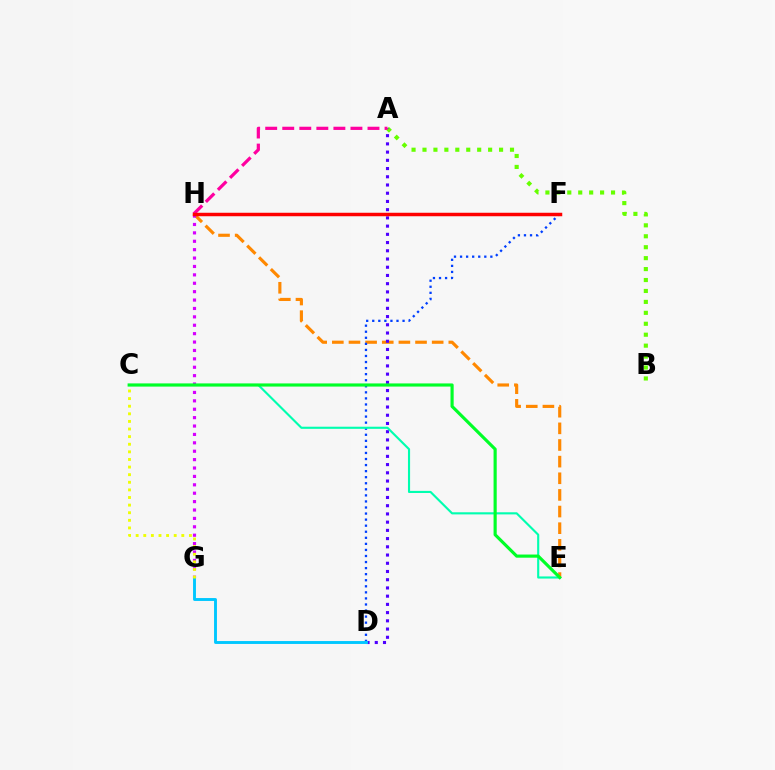{('A', 'B'): [{'color': '#66ff00', 'line_style': 'dotted', 'thickness': 2.97}], ('E', 'H'): [{'color': '#ff8800', 'line_style': 'dashed', 'thickness': 2.26}], ('A', 'D'): [{'color': '#4f00ff', 'line_style': 'dotted', 'thickness': 2.23}], ('D', 'F'): [{'color': '#003fff', 'line_style': 'dotted', 'thickness': 1.65}], ('A', 'H'): [{'color': '#ff00a0', 'line_style': 'dashed', 'thickness': 2.32}], ('G', 'H'): [{'color': '#d600ff', 'line_style': 'dotted', 'thickness': 2.28}], ('F', 'H'): [{'color': '#ff0000', 'line_style': 'solid', 'thickness': 2.5}], ('C', 'E'): [{'color': '#00ffaf', 'line_style': 'solid', 'thickness': 1.53}, {'color': '#00ff27', 'line_style': 'solid', 'thickness': 2.27}], ('D', 'G'): [{'color': '#00c7ff', 'line_style': 'solid', 'thickness': 2.09}], ('C', 'G'): [{'color': '#eeff00', 'line_style': 'dotted', 'thickness': 2.07}]}